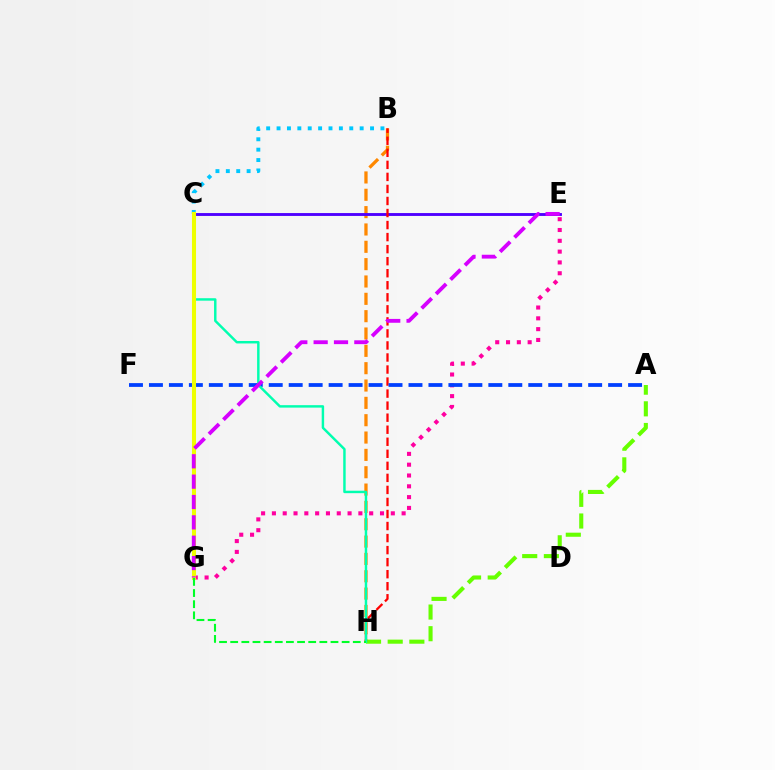{('B', 'C'): [{'color': '#00c7ff', 'line_style': 'dotted', 'thickness': 2.82}], ('B', 'H'): [{'color': '#ff8800', 'line_style': 'dashed', 'thickness': 2.36}, {'color': '#ff0000', 'line_style': 'dashed', 'thickness': 1.64}], ('A', 'H'): [{'color': '#66ff00', 'line_style': 'dashed', 'thickness': 2.94}], ('C', 'E'): [{'color': '#4f00ff', 'line_style': 'solid', 'thickness': 2.07}], ('E', 'G'): [{'color': '#ff00a0', 'line_style': 'dotted', 'thickness': 2.94}, {'color': '#d600ff', 'line_style': 'dashed', 'thickness': 2.76}], ('A', 'F'): [{'color': '#003fff', 'line_style': 'dashed', 'thickness': 2.71}], ('C', 'H'): [{'color': '#00ffaf', 'line_style': 'solid', 'thickness': 1.76}], ('C', 'G'): [{'color': '#eeff00', 'line_style': 'solid', 'thickness': 2.92}], ('G', 'H'): [{'color': '#00ff27', 'line_style': 'dashed', 'thickness': 1.51}]}